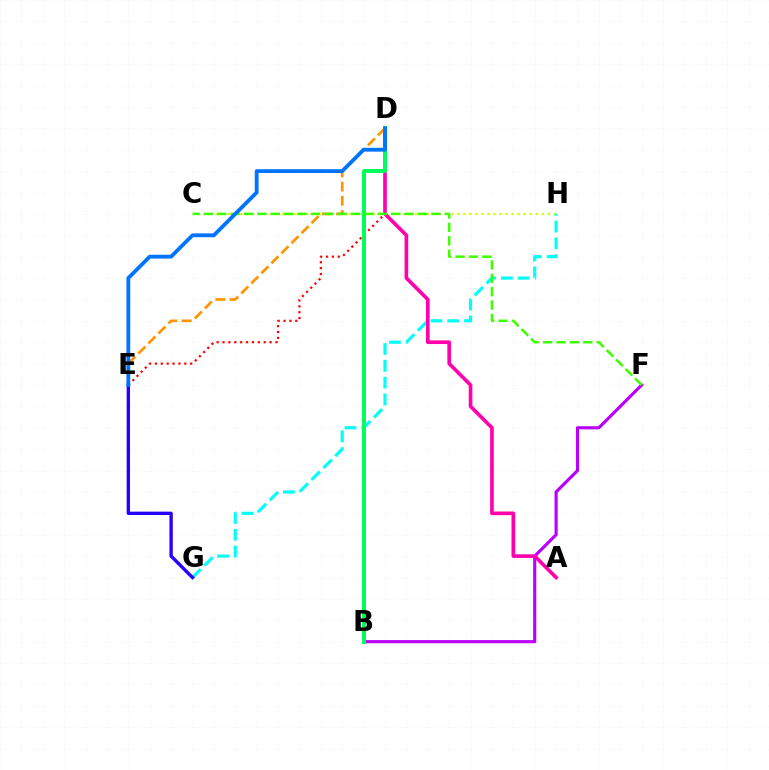{('C', 'H'): [{'color': '#d1ff00', 'line_style': 'dotted', 'thickness': 1.64}], ('D', 'E'): [{'color': '#ff9400', 'line_style': 'dashed', 'thickness': 1.93}, {'color': '#ff0000', 'line_style': 'dotted', 'thickness': 1.6}, {'color': '#0074ff', 'line_style': 'solid', 'thickness': 2.75}], ('B', 'F'): [{'color': '#b900ff', 'line_style': 'solid', 'thickness': 2.25}], ('G', 'H'): [{'color': '#00fff6', 'line_style': 'dashed', 'thickness': 2.28}], ('A', 'D'): [{'color': '#ff00ac', 'line_style': 'solid', 'thickness': 2.62}], ('B', 'D'): [{'color': '#00ff5c', 'line_style': 'solid', 'thickness': 2.88}], ('C', 'F'): [{'color': '#3dff00', 'line_style': 'dashed', 'thickness': 1.82}], ('E', 'G'): [{'color': '#2500ff', 'line_style': 'solid', 'thickness': 2.42}]}